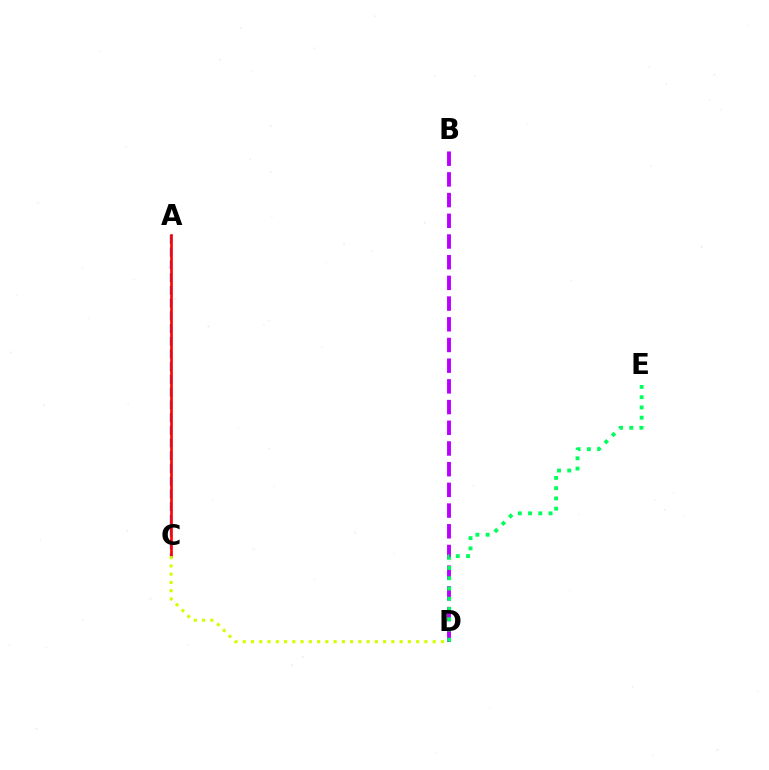{('B', 'D'): [{'color': '#b900ff', 'line_style': 'dashed', 'thickness': 2.81}], ('D', 'E'): [{'color': '#00ff5c', 'line_style': 'dotted', 'thickness': 2.78}], ('A', 'C'): [{'color': '#0074ff', 'line_style': 'dashed', 'thickness': 1.73}, {'color': '#ff0000', 'line_style': 'solid', 'thickness': 1.9}], ('C', 'D'): [{'color': '#d1ff00', 'line_style': 'dotted', 'thickness': 2.24}]}